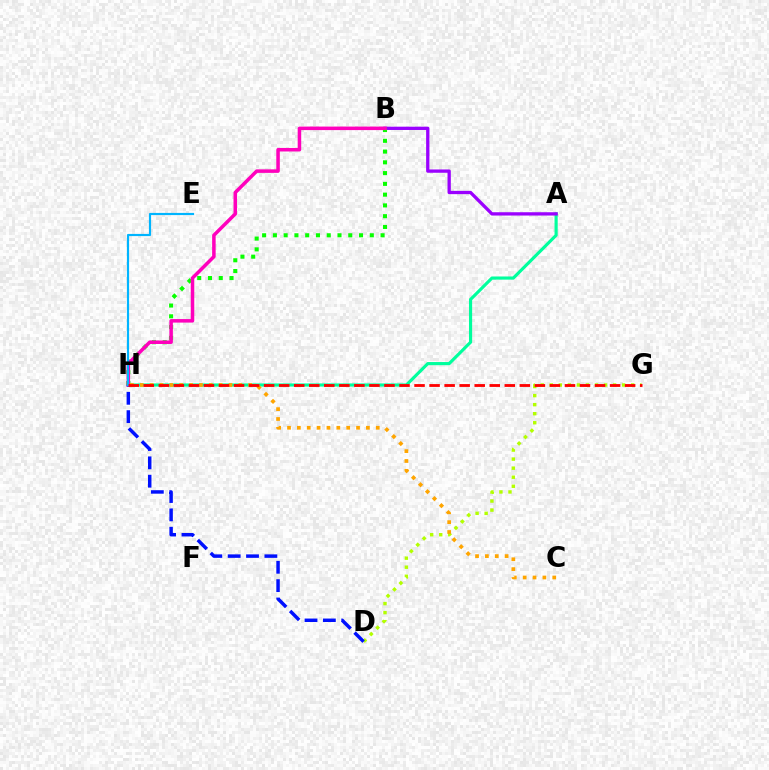{('A', 'H'): [{'color': '#00ff9d', 'line_style': 'solid', 'thickness': 2.27}], ('A', 'B'): [{'color': '#9b00ff', 'line_style': 'solid', 'thickness': 2.37}], ('B', 'H'): [{'color': '#08ff00', 'line_style': 'dotted', 'thickness': 2.93}, {'color': '#ff00bd', 'line_style': 'solid', 'thickness': 2.53}], ('D', 'G'): [{'color': '#b3ff00', 'line_style': 'dotted', 'thickness': 2.46}], ('D', 'H'): [{'color': '#0010ff', 'line_style': 'dashed', 'thickness': 2.49}], ('E', 'H'): [{'color': '#00b5ff', 'line_style': 'solid', 'thickness': 1.56}], ('C', 'H'): [{'color': '#ffa500', 'line_style': 'dotted', 'thickness': 2.68}], ('G', 'H'): [{'color': '#ff0000', 'line_style': 'dashed', 'thickness': 2.04}]}